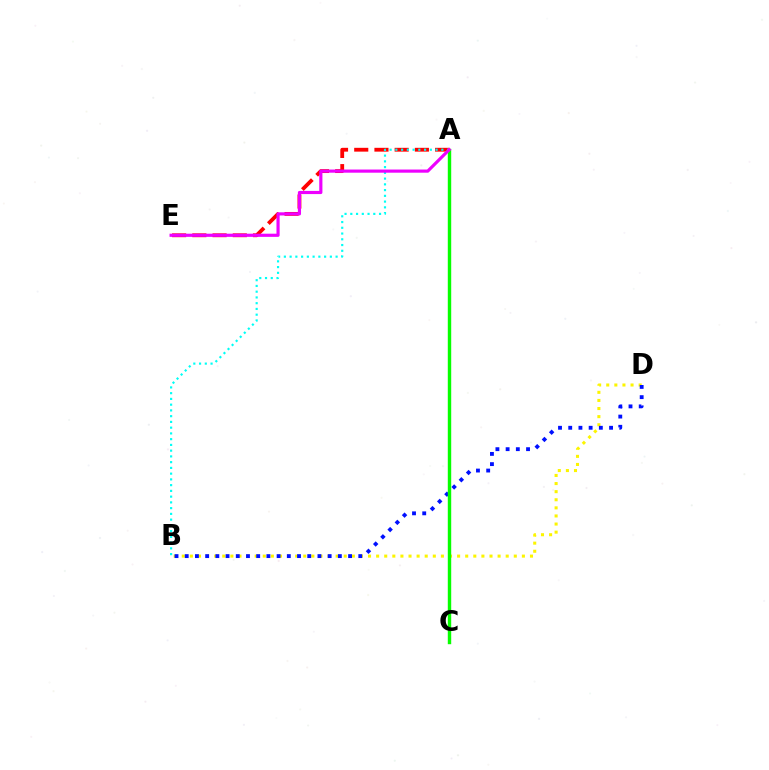{('B', 'D'): [{'color': '#fcf500', 'line_style': 'dotted', 'thickness': 2.2}, {'color': '#0010ff', 'line_style': 'dotted', 'thickness': 2.77}], ('A', 'C'): [{'color': '#08ff00', 'line_style': 'solid', 'thickness': 2.46}], ('A', 'E'): [{'color': '#ff0000', 'line_style': 'dashed', 'thickness': 2.75}, {'color': '#ee00ff', 'line_style': 'solid', 'thickness': 2.28}], ('A', 'B'): [{'color': '#00fff6', 'line_style': 'dotted', 'thickness': 1.56}]}